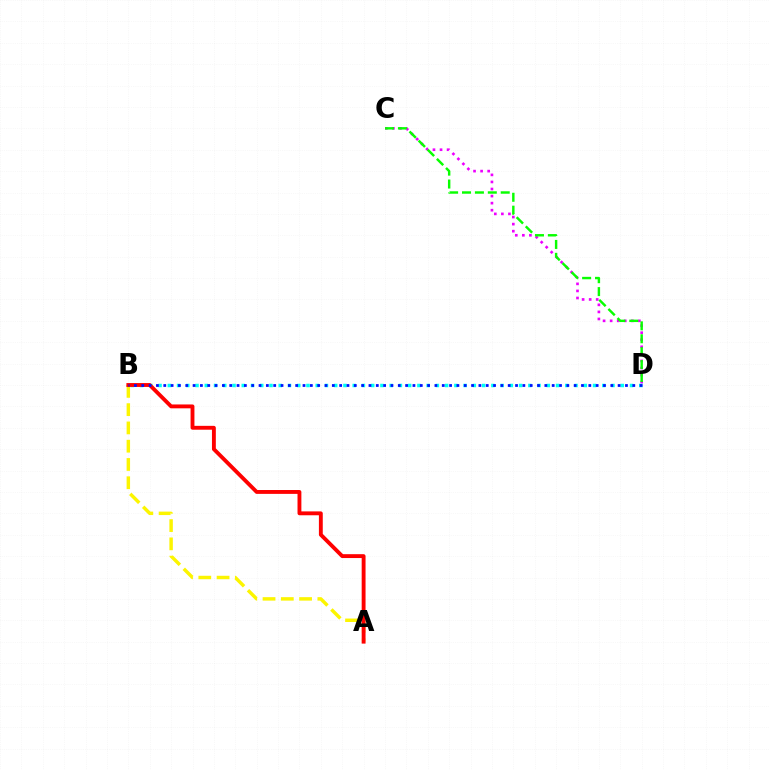{('C', 'D'): [{'color': '#ee00ff', 'line_style': 'dotted', 'thickness': 1.92}, {'color': '#08ff00', 'line_style': 'dashed', 'thickness': 1.75}], ('A', 'B'): [{'color': '#fcf500', 'line_style': 'dashed', 'thickness': 2.48}, {'color': '#ff0000', 'line_style': 'solid', 'thickness': 2.79}], ('B', 'D'): [{'color': '#00fff6', 'line_style': 'dotted', 'thickness': 2.51}, {'color': '#0010ff', 'line_style': 'dotted', 'thickness': 1.99}]}